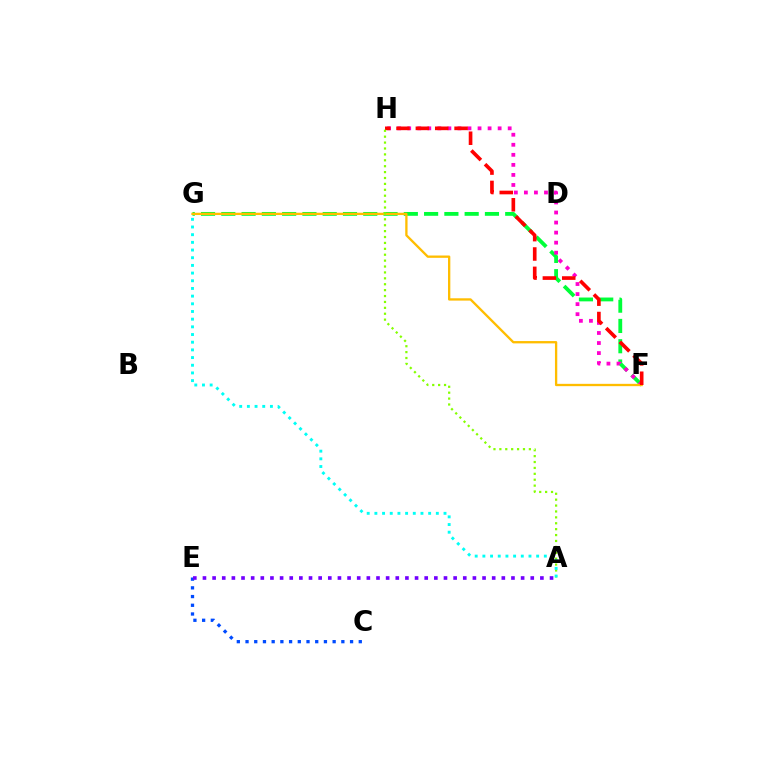{('F', 'G'): [{'color': '#00ff39', 'line_style': 'dashed', 'thickness': 2.75}, {'color': '#ffbd00', 'line_style': 'solid', 'thickness': 1.67}], ('F', 'H'): [{'color': '#ff00cf', 'line_style': 'dotted', 'thickness': 2.73}, {'color': '#ff0000', 'line_style': 'dashed', 'thickness': 2.63}], ('A', 'H'): [{'color': '#84ff00', 'line_style': 'dotted', 'thickness': 1.6}], ('A', 'G'): [{'color': '#00fff6', 'line_style': 'dotted', 'thickness': 2.09}], ('C', 'E'): [{'color': '#004bff', 'line_style': 'dotted', 'thickness': 2.37}], ('A', 'E'): [{'color': '#7200ff', 'line_style': 'dotted', 'thickness': 2.62}]}